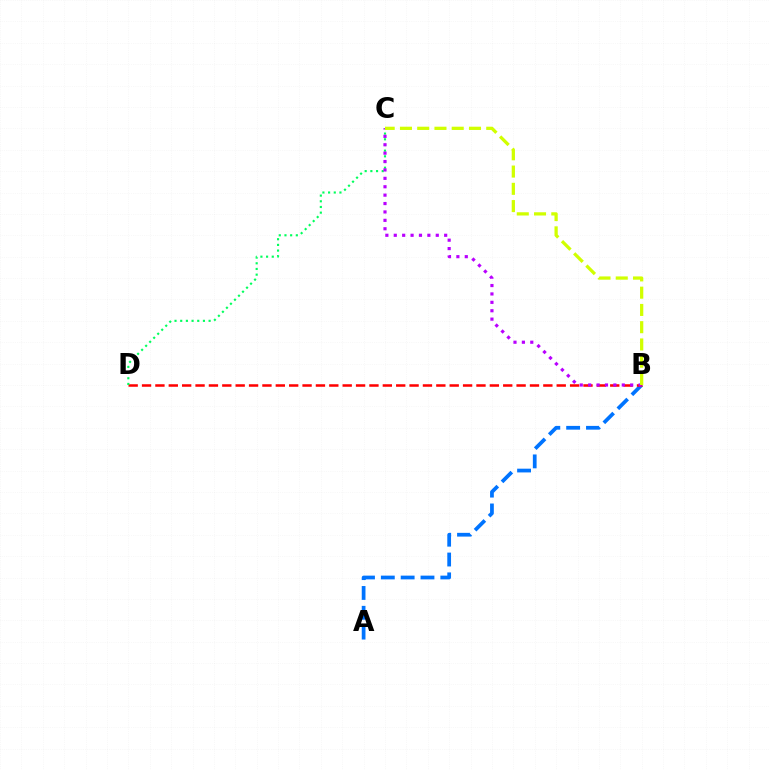{('A', 'B'): [{'color': '#0074ff', 'line_style': 'dashed', 'thickness': 2.69}], ('B', 'D'): [{'color': '#ff0000', 'line_style': 'dashed', 'thickness': 1.82}], ('C', 'D'): [{'color': '#00ff5c', 'line_style': 'dotted', 'thickness': 1.54}], ('B', 'C'): [{'color': '#b900ff', 'line_style': 'dotted', 'thickness': 2.28}, {'color': '#d1ff00', 'line_style': 'dashed', 'thickness': 2.34}]}